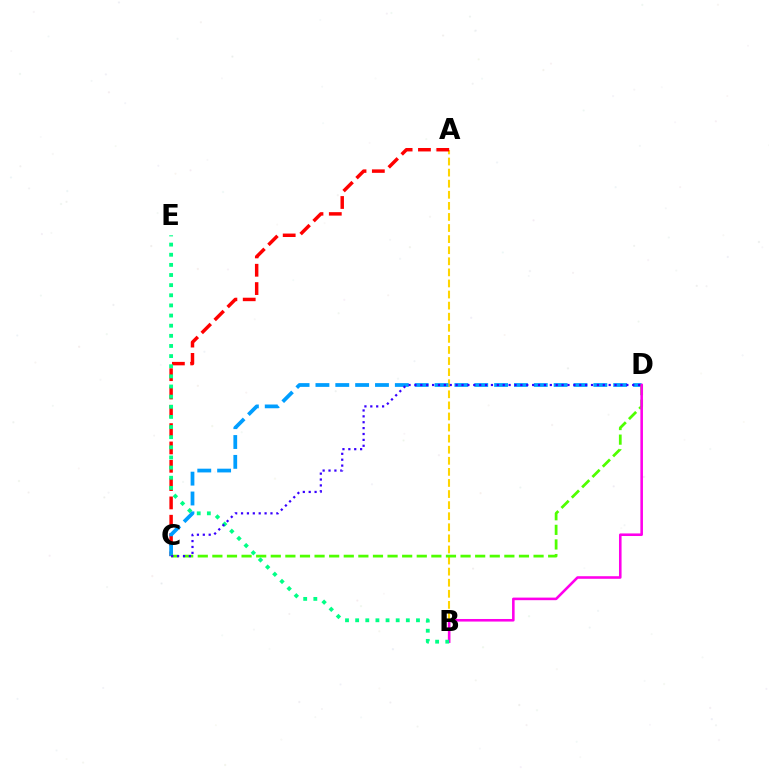{('A', 'B'): [{'color': '#ffd500', 'line_style': 'dashed', 'thickness': 1.51}], ('A', 'C'): [{'color': '#ff0000', 'line_style': 'dashed', 'thickness': 2.49}], ('C', 'D'): [{'color': '#009eff', 'line_style': 'dashed', 'thickness': 2.7}, {'color': '#4fff00', 'line_style': 'dashed', 'thickness': 1.98}, {'color': '#3700ff', 'line_style': 'dotted', 'thickness': 1.6}], ('B', 'D'): [{'color': '#ff00ed', 'line_style': 'solid', 'thickness': 1.86}], ('B', 'E'): [{'color': '#00ff86', 'line_style': 'dotted', 'thickness': 2.75}]}